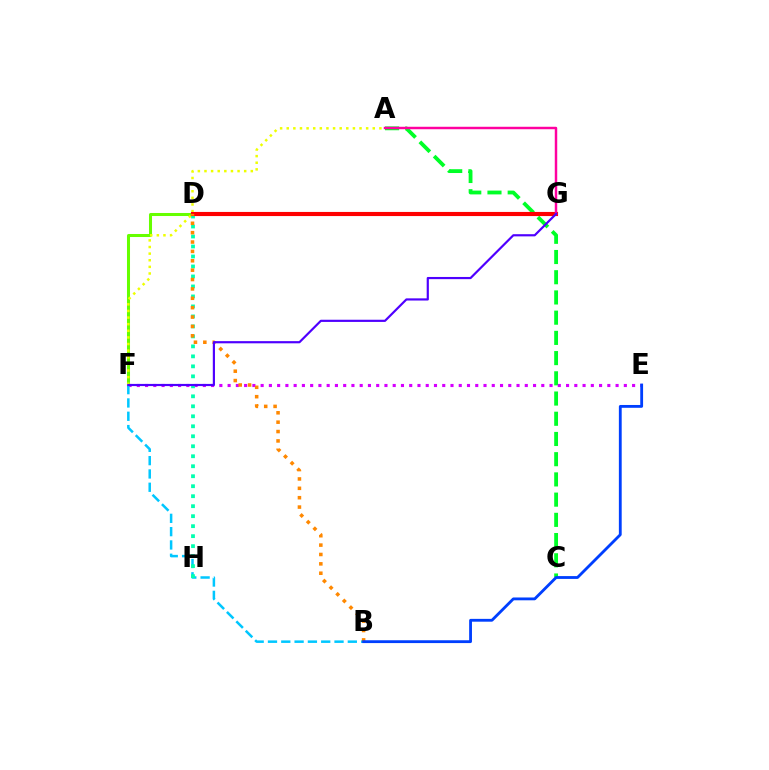{('D', 'F'): [{'color': '#66ff00', 'line_style': 'solid', 'thickness': 2.18}], ('A', 'C'): [{'color': '#00ff27', 'line_style': 'dashed', 'thickness': 2.75}], ('E', 'F'): [{'color': '#d600ff', 'line_style': 'dotted', 'thickness': 2.24}], ('B', 'F'): [{'color': '#00c7ff', 'line_style': 'dashed', 'thickness': 1.81}], ('A', 'F'): [{'color': '#eeff00', 'line_style': 'dotted', 'thickness': 1.8}], ('D', 'H'): [{'color': '#00ffaf', 'line_style': 'dotted', 'thickness': 2.71}], ('D', 'G'): [{'color': '#ff0000', 'line_style': 'solid', 'thickness': 2.97}], ('A', 'G'): [{'color': '#ff00a0', 'line_style': 'solid', 'thickness': 1.77}], ('B', 'D'): [{'color': '#ff8800', 'line_style': 'dotted', 'thickness': 2.55}], ('B', 'E'): [{'color': '#003fff', 'line_style': 'solid', 'thickness': 2.03}], ('F', 'G'): [{'color': '#4f00ff', 'line_style': 'solid', 'thickness': 1.57}]}